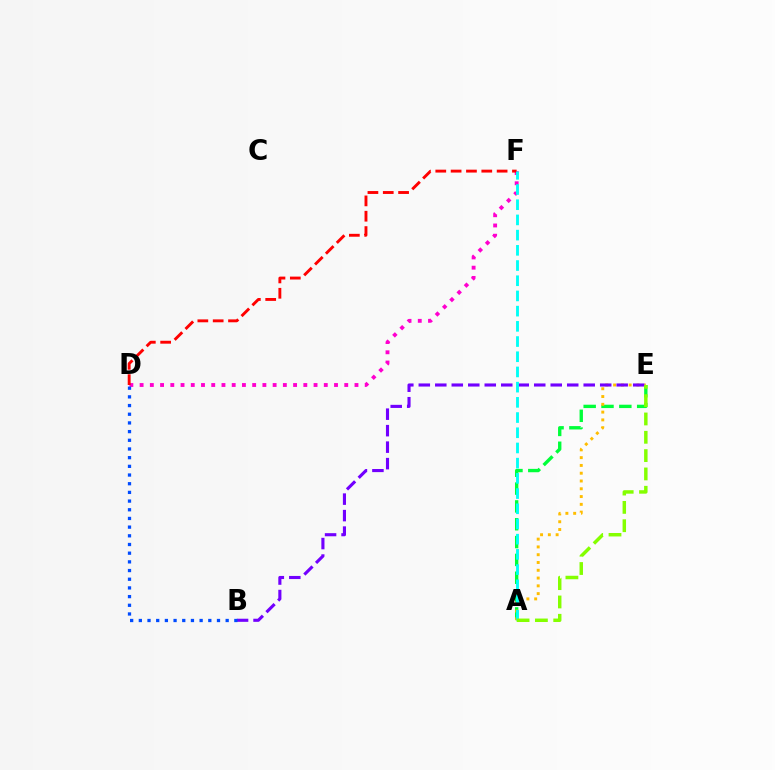{('A', 'E'): [{'color': '#00ff39', 'line_style': 'dashed', 'thickness': 2.42}, {'color': '#ffbd00', 'line_style': 'dotted', 'thickness': 2.12}, {'color': '#84ff00', 'line_style': 'dashed', 'thickness': 2.49}], ('D', 'F'): [{'color': '#ff00cf', 'line_style': 'dotted', 'thickness': 2.78}, {'color': '#ff0000', 'line_style': 'dashed', 'thickness': 2.08}], ('B', 'E'): [{'color': '#7200ff', 'line_style': 'dashed', 'thickness': 2.24}], ('A', 'F'): [{'color': '#00fff6', 'line_style': 'dashed', 'thickness': 2.07}], ('B', 'D'): [{'color': '#004bff', 'line_style': 'dotted', 'thickness': 2.36}]}